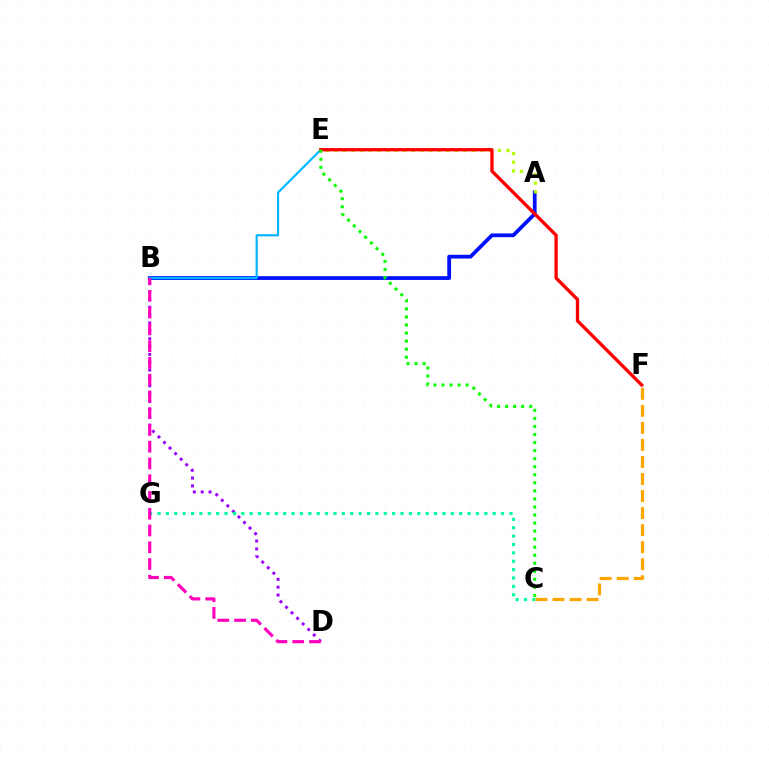{('A', 'B'): [{'color': '#0010ff', 'line_style': 'solid', 'thickness': 2.71}], ('B', 'D'): [{'color': '#9b00ff', 'line_style': 'dotted', 'thickness': 2.13}, {'color': '#ff00bd', 'line_style': 'dashed', 'thickness': 2.28}], ('C', 'G'): [{'color': '#00ff9d', 'line_style': 'dotted', 'thickness': 2.28}], ('B', 'E'): [{'color': '#00b5ff', 'line_style': 'solid', 'thickness': 1.56}], ('A', 'E'): [{'color': '#b3ff00', 'line_style': 'dotted', 'thickness': 2.34}], ('E', 'F'): [{'color': '#ff0000', 'line_style': 'solid', 'thickness': 2.39}], ('C', 'F'): [{'color': '#ffa500', 'line_style': 'dashed', 'thickness': 2.31}], ('C', 'E'): [{'color': '#08ff00', 'line_style': 'dotted', 'thickness': 2.19}]}